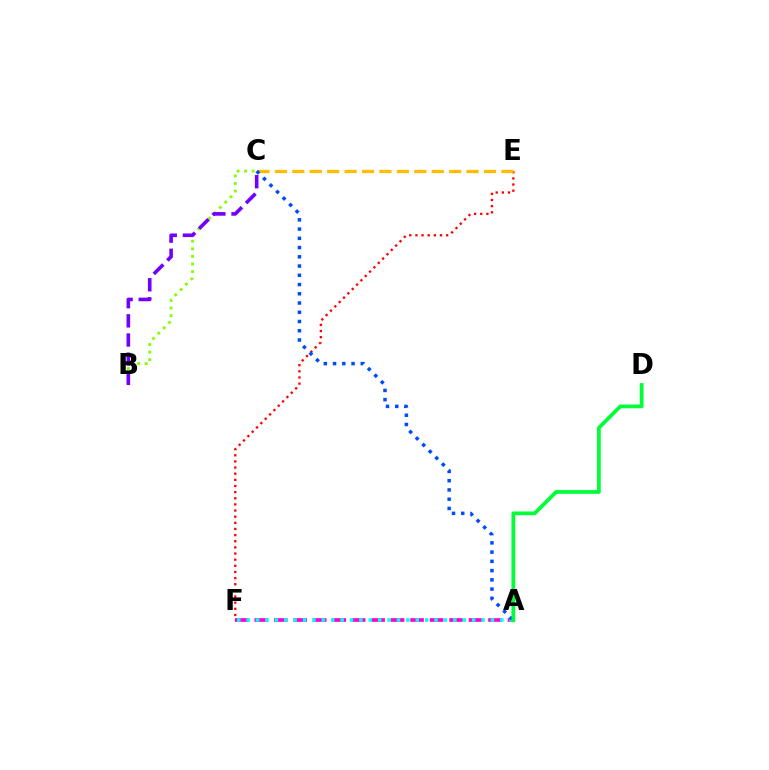{('B', 'C'): [{'color': '#84ff00', 'line_style': 'dotted', 'thickness': 2.05}, {'color': '#7200ff', 'line_style': 'dashed', 'thickness': 2.6}], ('A', 'F'): [{'color': '#ff00cf', 'line_style': 'dashed', 'thickness': 2.65}, {'color': '#00fff6', 'line_style': 'dotted', 'thickness': 2.55}], ('E', 'F'): [{'color': '#ff0000', 'line_style': 'dotted', 'thickness': 1.67}], ('C', 'E'): [{'color': '#ffbd00', 'line_style': 'dashed', 'thickness': 2.37}], ('A', 'C'): [{'color': '#004bff', 'line_style': 'dotted', 'thickness': 2.51}], ('A', 'D'): [{'color': '#00ff39', 'line_style': 'solid', 'thickness': 2.7}]}